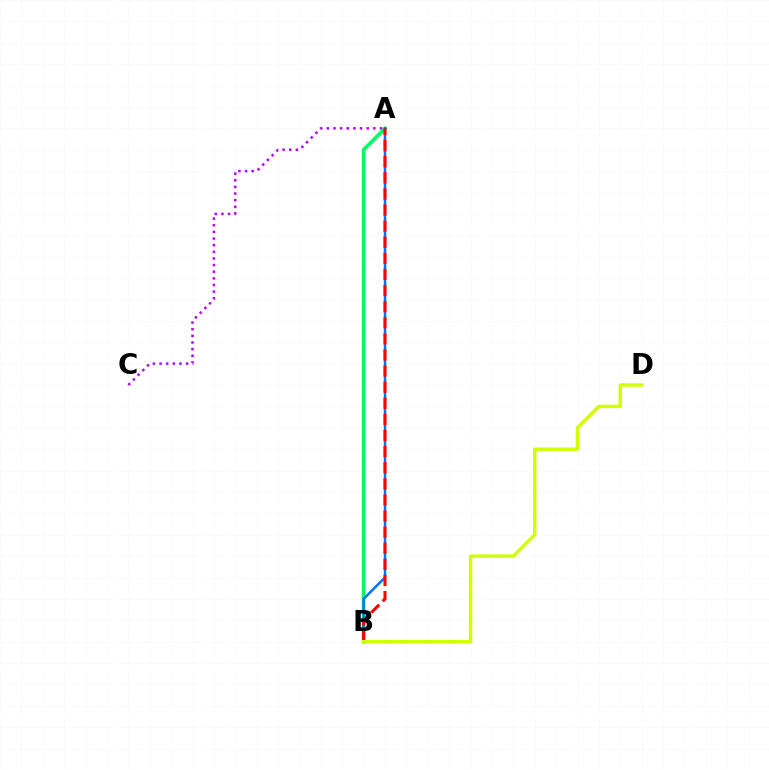{('A', 'B'): [{'color': '#00ff5c', 'line_style': 'solid', 'thickness': 2.61}, {'color': '#0074ff', 'line_style': 'solid', 'thickness': 1.8}, {'color': '#ff0000', 'line_style': 'dashed', 'thickness': 2.19}], ('A', 'C'): [{'color': '#b900ff', 'line_style': 'dotted', 'thickness': 1.8}], ('B', 'D'): [{'color': '#d1ff00', 'line_style': 'solid', 'thickness': 2.47}]}